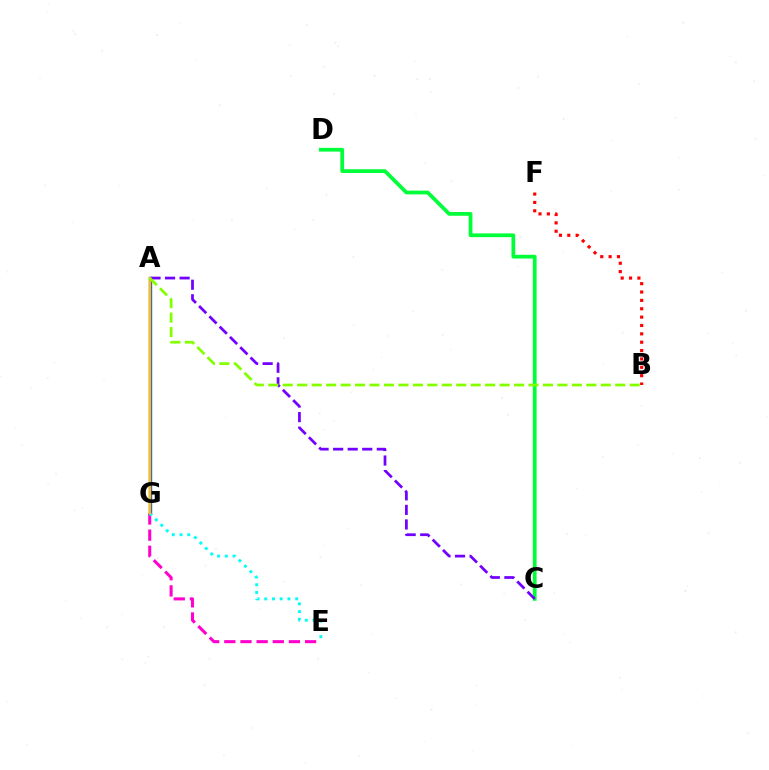{('C', 'D'): [{'color': '#00ff39', 'line_style': 'solid', 'thickness': 2.7}], ('A', 'G'): [{'color': '#004bff', 'line_style': 'solid', 'thickness': 2.42}, {'color': '#ffbd00', 'line_style': 'solid', 'thickness': 1.77}], ('E', 'G'): [{'color': '#ff00cf', 'line_style': 'dashed', 'thickness': 2.19}, {'color': '#00fff6', 'line_style': 'dotted', 'thickness': 2.1}], ('A', 'C'): [{'color': '#7200ff', 'line_style': 'dashed', 'thickness': 1.98}], ('B', 'F'): [{'color': '#ff0000', 'line_style': 'dotted', 'thickness': 2.27}], ('A', 'B'): [{'color': '#84ff00', 'line_style': 'dashed', 'thickness': 1.96}]}